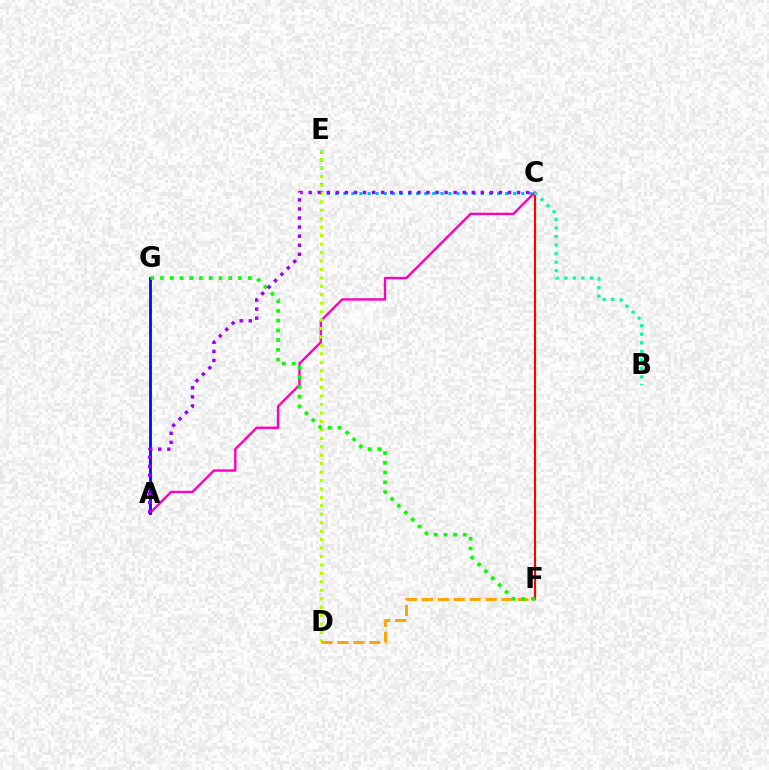{('C', 'F'): [{'color': '#ff0000', 'line_style': 'solid', 'thickness': 1.53}], ('C', 'E'): [{'color': '#00b5ff', 'line_style': 'dotted', 'thickness': 2.2}], ('A', 'C'): [{'color': '#ff00bd', 'line_style': 'solid', 'thickness': 1.72}, {'color': '#9b00ff', 'line_style': 'dotted', 'thickness': 2.46}], ('D', 'E'): [{'color': '#b3ff00', 'line_style': 'dotted', 'thickness': 2.29}], ('A', 'G'): [{'color': '#0010ff', 'line_style': 'solid', 'thickness': 2.05}], ('D', 'F'): [{'color': '#ffa500', 'line_style': 'dashed', 'thickness': 2.16}], ('F', 'G'): [{'color': '#08ff00', 'line_style': 'dotted', 'thickness': 2.65}], ('B', 'C'): [{'color': '#00ff9d', 'line_style': 'dotted', 'thickness': 2.32}]}